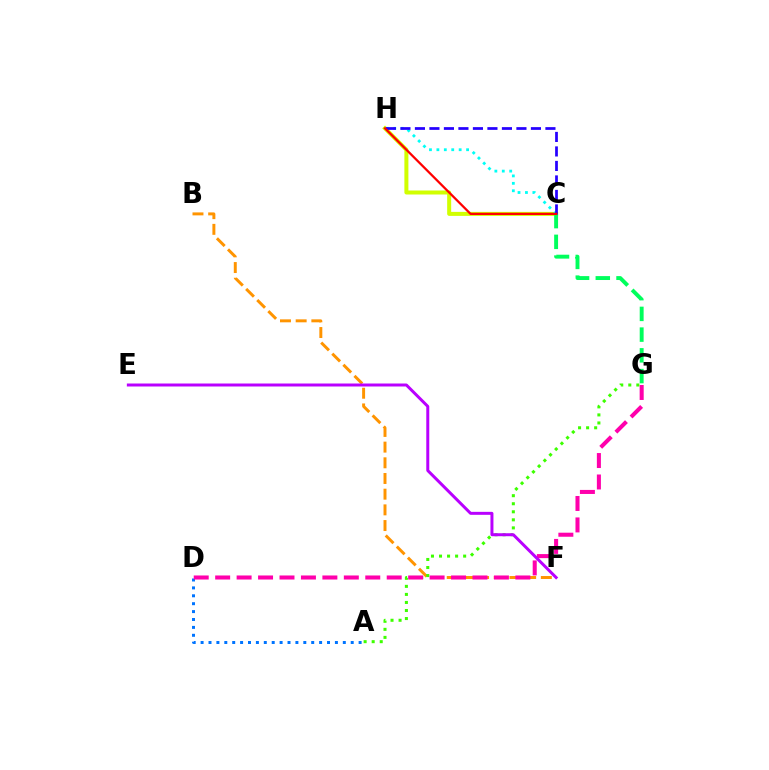{('C', 'H'): [{'color': '#d1ff00', 'line_style': 'solid', 'thickness': 2.89}, {'color': '#00fff6', 'line_style': 'dotted', 'thickness': 2.02}, {'color': '#2500ff', 'line_style': 'dashed', 'thickness': 1.97}, {'color': '#ff0000', 'line_style': 'solid', 'thickness': 1.62}], ('A', 'D'): [{'color': '#0074ff', 'line_style': 'dotted', 'thickness': 2.15}], ('C', 'G'): [{'color': '#00ff5c', 'line_style': 'dashed', 'thickness': 2.82}], ('B', 'F'): [{'color': '#ff9400', 'line_style': 'dashed', 'thickness': 2.13}], ('A', 'G'): [{'color': '#3dff00', 'line_style': 'dotted', 'thickness': 2.19}], ('D', 'G'): [{'color': '#ff00ac', 'line_style': 'dashed', 'thickness': 2.91}], ('E', 'F'): [{'color': '#b900ff', 'line_style': 'solid', 'thickness': 2.15}]}